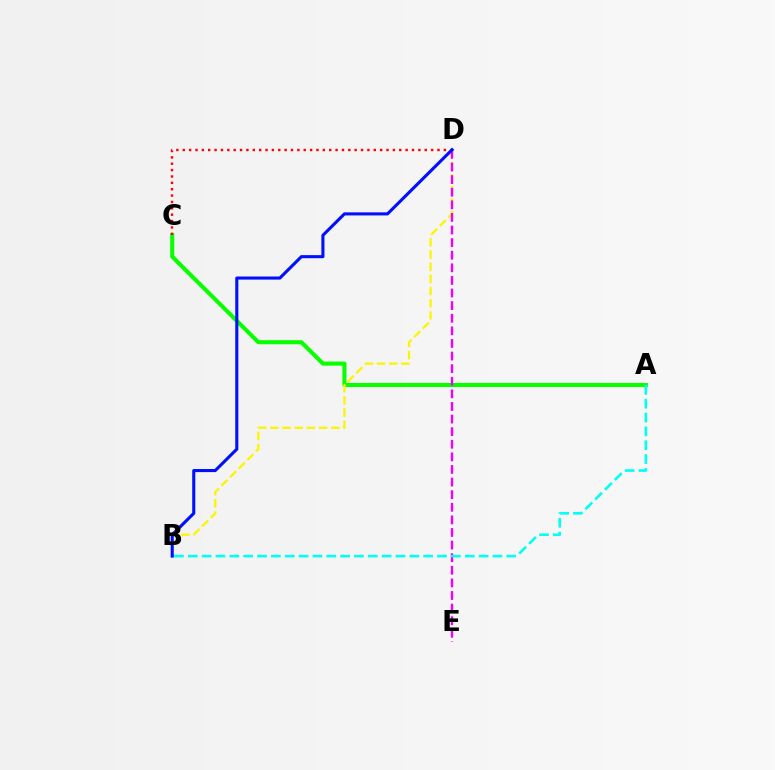{('A', 'C'): [{'color': '#08ff00', 'line_style': 'solid', 'thickness': 2.93}], ('B', 'D'): [{'color': '#fcf500', 'line_style': 'dashed', 'thickness': 1.65}, {'color': '#0010ff', 'line_style': 'solid', 'thickness': 2.22}], ('D', 'E'): [{'color': '#ee00ff', 'line_style': 'dashed', 'thickness': 1.71}], ('C', 'D'): [{'color': '#ff0000', 'line_style': 'dotted', 'thickness': 1.73}], ('A', 'B'): [{'color': '#00fff6', 'line_style': 'dashed', 'thickness': 1.88}]}